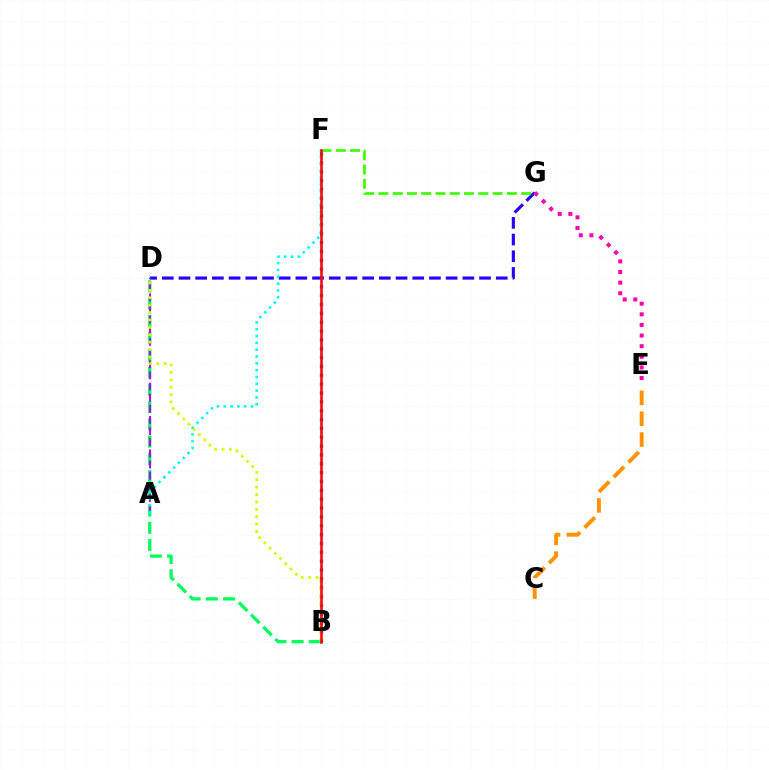{('C', 'E'): [{'color': '#ff9400', 'line_style': 'dashed', 'thickness': 2.84}], ('B', 'D'): [{'color': '#00ff5c', 'line_style': 'dashed', 'thickness': 2.34}, {'color': '#d1ff00', 'line_style': 'dotted', 'thickness': 2.01}], ('D', 'G'): [{'color': '#2500ff', 'line_style': 'dashed', 'thickness': 2.27}], ('A', 'D'): [{'color': '#b900ff', 'line_style': 'dashed', 'thickness': 1.51}], ('E', 'G'): [{'color': '#ff00ac', 'line_style': 'dotted', 'thickness': 2.88}], ('B', 'F'): [{'color': '#0074ff', 'line_style': 'dotted', 'thickness': 2.4}, {'color': '#ff0000', 'line_style': 'solid', 'thickness': 1.84}], ('A', 'F'): [{'color': '#00fff6', 'line_style': 'dotted', 'thickness': 1.85}], ('F', 'G'): [{'color': '#3dff00', 'line_style': 'dashed', 'thickness': 1.94}]}